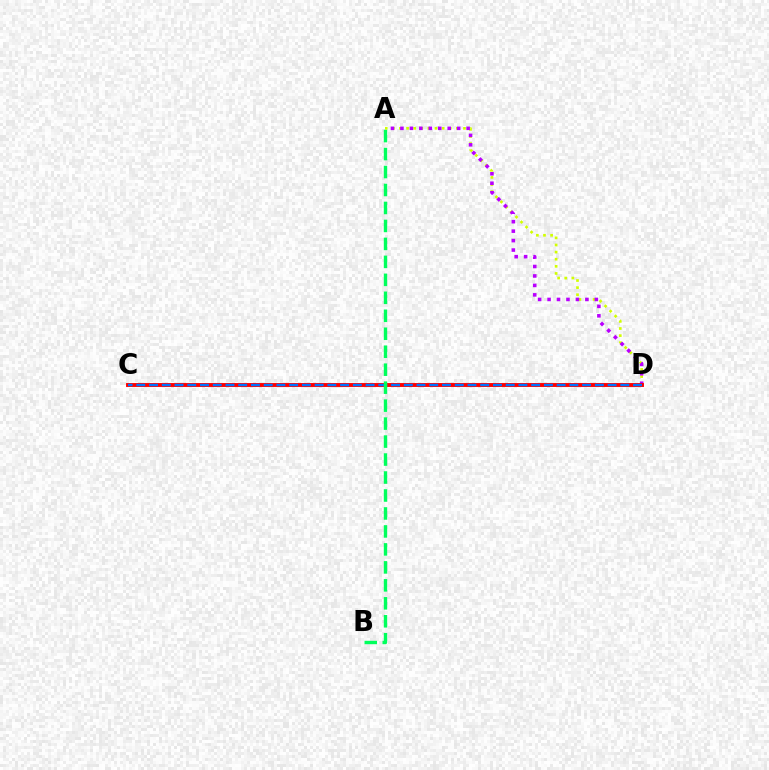{('A', 'D'): [{'color': '#d1ff00', 'line_style': 'dotted', 'thickness': 1.93}, {'color': '#b900ff', 'line_style': 'dotted', 'thickness': 2.57}], ('C', 'D'): [{'color': '#ff0000', 'line_style': 'solid', 'thickness': 2.81}, {'color': '#0074ff', 'line_style': 'dashed', 'thickness': 1.73}], ('A', 'B'): [{'color': '#00ff5c', 'line_style': 'dashed', 'thickness': 2.44}]}